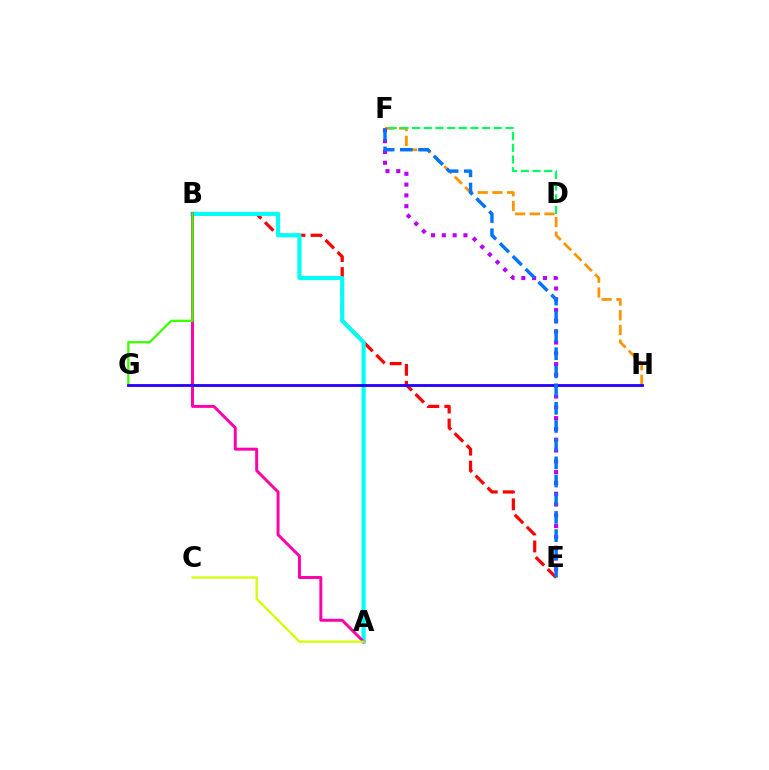{('B', 'E'): [{'color': '#ff0000', 'line_style': 'dashed', 'thickness': 2.31}], ('F', 'H'): [{'color': '#ff9400', 'line_style': 'dashed', 'thickness': 2.0}], ('A', 'B'): [{'color': '#00fff6', 'line_style': 'solid', 'thickness': 2.97}, {'color': '#ff00ac', 'line_style': 'solid', 'thickness': 2.13}], ('B', 'G'): [{'color': '#3dff00', 'line_style': 'solid', 'thickness': 1.65}], ('E', 'F'): [{'color': '#b900ff', 'line_style': 'dotted', 'thickness': 2.93}, {'color': '#0074ff', 'line_style': 'dashed', 'thickness': 2.47}], ('A', 'C'): [{'color': '#d1ff00', 'line_style': 'solid', 'thickness': 1.62}], ('D', 'F'): [{'color': '#00ff5c', 'line_style': 'dashed', 'thickness': 1.59}], ('G', 'H'): [{'color': '#2500ff', 'line_style': 'solid', 'thickness': 2.02}]}